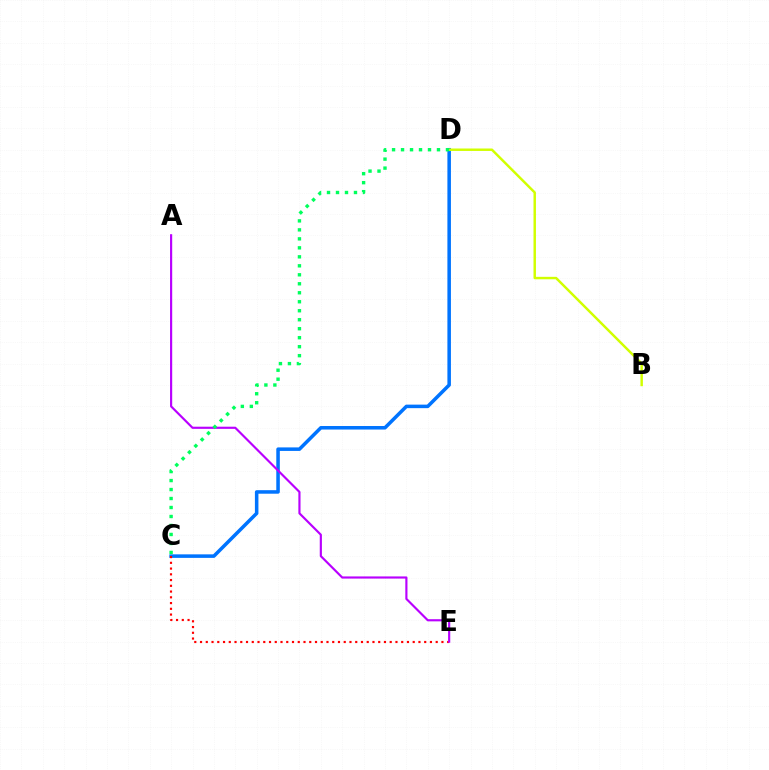{('C', 'D'): [{'color': '#0074ff', 'line_style': 'solid', 'thickness': 2.54}, {'color': '#00ff5c', 'line_style': 'dotted', 'thickness': 2.44}], ('C', 'E'): [{'color': '#ff0000', 'line_style': 'dotted', 'thickness': 1.56}], ('A', 'E'): [{'color': '#b900ff', 'line_style': 'solid', 'thickness': 1.55}], ('B', 'D'): [{'color': '#d1ff00', 'line_style': 'solid', 'thickness': 1.77}]}